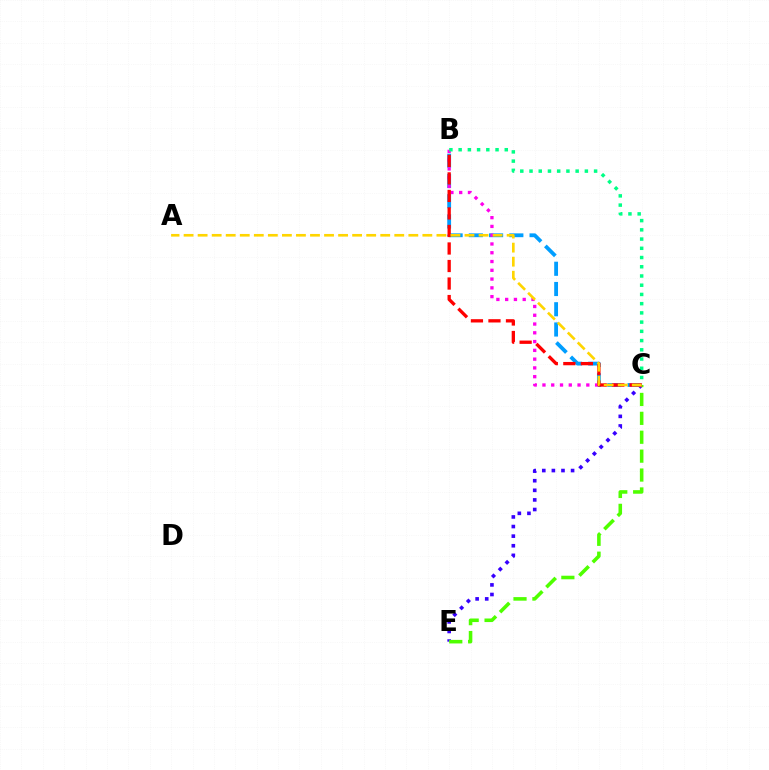{('C', 'E'): [{'color': '#3700ff', 'line_style': 'dotted', 'thickness': 2.61}, {'color': '#4fff00', 'line_style': 'dashed', 'thickness': 2.57}], ('B', 'C'): [{'color': '#009eff', 'line_style': 'dashed', 'thickness': 2.75}, {'color': '#ff00ed', 'line_style': 'dotted', 'thickness': 2.38}, {'color': '#ff0000', 'line_style': 'dashed', 'thickness': 2.38}, {'color': '#00ff86', 'line_style': 'dotted', 'thickness': 2.51}], ('A', 'C'): [{'color': '#ffd500', 'line_style': 'dashed', 'thickness': 1.91}]}